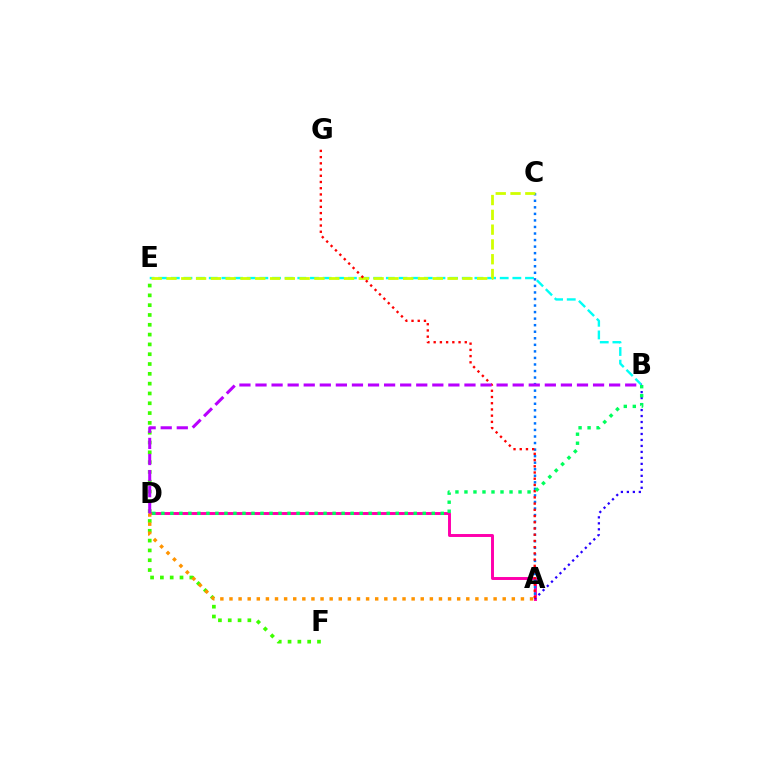{('B', 'E'): [{'color': '#00fff6', 'line_style': 'dashed', 'thickness': 1.72}], ('A', 'D'): [{'color': '#ff00ac', 'line_style': 'solid', 'thickness': 2.12}, {'color': '#ff9400', 'line_style': 'dotted', 'thickness': 2.47}], ('A', 'C'): [{'color': '#0074ff', 'line_style': 'dotted', 'thickness': 1.78}], ('A', 'B'): [{'color': '#2500ff', 'line_style': 'dotted', 'thickness': 1.62}], ('E', 'F'): [{'color': '#3dff00', 'line_style': 'dotted', 'thickness': 2.67}], ('C', 'E'): [{'color': '#d1ff00', 'line_style': 'dashed', 'thickness': 2.01}], ('A', 'G'): [{'color': '#ff0000', 'line_style': 'dotted', 'thickness': 1.69}], ('B', 'D'): [{'color': '#b900ff', 'line_style': 'dashed', 'thickness': 2.18}, {'color': '#00ff5c', 'line_style': 'dotted', 'thickness': 2.45}]}